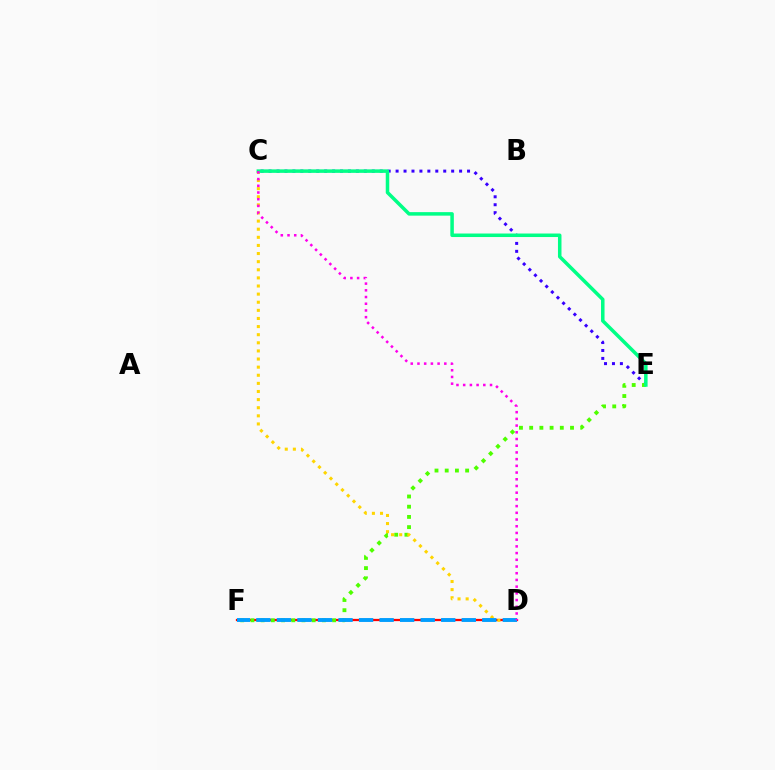{('D', 'F'): [{'color': '#ff0000', 'line_style': 'solid', 'thickness': 1.62}, {'color': '#009eff', 'line_style': 'dashed', 'thickness': 2.79}], ('C', 'E'): [{'color': '#3700ff', 'line_style': 'dotted', 'thickness': 2.16}, {'color': '#00ff86', 'line_style': 'solid', 'thickness': 2.53}], ('E', 'F'): [{'color': '#4fff00', 'line_style': 'dotted', 'thickness': 2.77}], ('C', 'D'): [{'color': '#ffd500', 'line_style': 'dotted', 'thickness': 2.2}, {'color': '#ff00ed', 'line_style': 'dotted', 'thickness': 1.82}]}